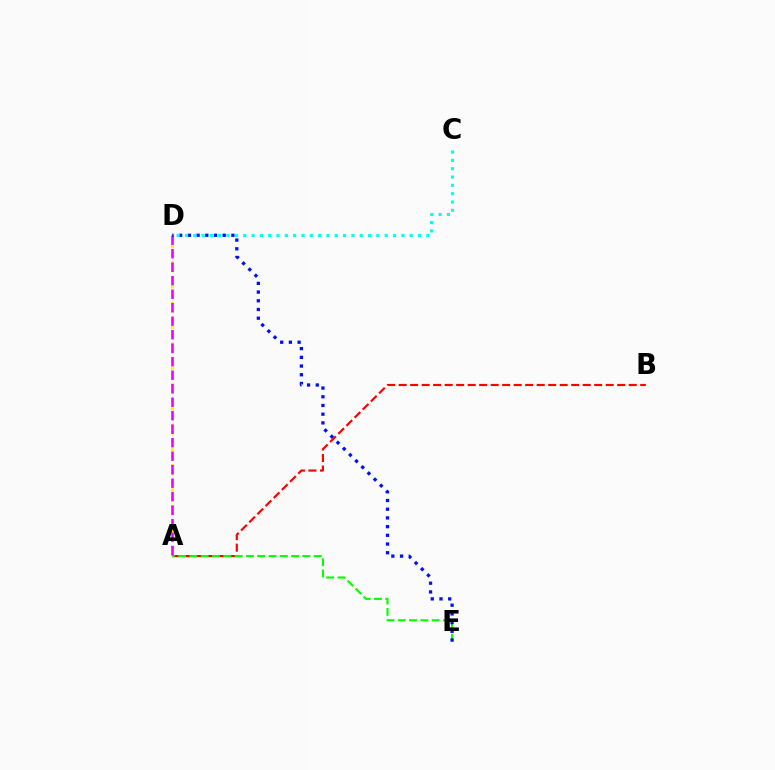{('A', 'B'): [{'color': '#ff0000', 'line_style': 'dashed', 'thickness': 1.56}], ('A', 'D'): [{'color': '#fcf500', 'line_style': 'dotted', 'thickness': 2.21}, {'color': '#ee00ff', 'line_style': 'dashed', 'thickness': 1.83}], ('A', 'E'): [{'color': '#08ff00', 'line_style': 'dashed', 'thickness': 1.54}], ('D', 'E'): [{'color': '#0010ff', 'line_style': 'dotted', 'thickness': 2.37}], ('C', 'D'): [{'color': '#00fff6', 'line_style': 'dotted', 'thickness': 2.26}]}